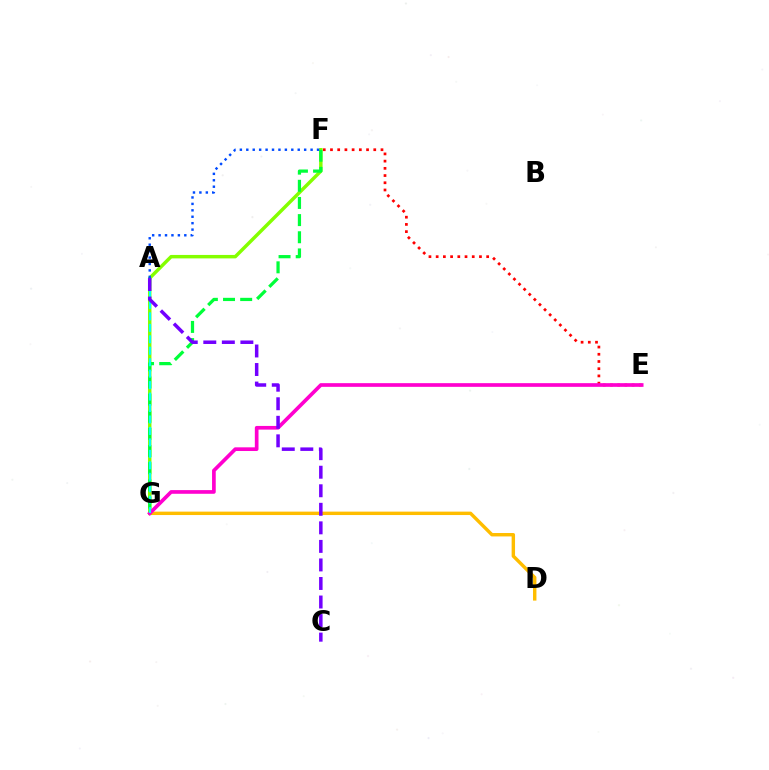{('D', 'G'): [{'color': '#ffbd00', 'line_style': 'solid', 'thickness': 2.46}], ('E', 'F'): [{'color': '#ff0000', 'line_style': 'dotted', 'thickness': 1.96}], ('F', 'G'): [{'color': '#84ff00', 'line_style': 'solid', 'thickness': 2.49}, {'color': '#00ff39', 'line_style': 'dashed', 'thickness': 2.33}], ('E', 'G'): [{'color': '#ff00cf', 'line_style': 'solid', 'thickness': 2.65}], ('A', 'F'): [{'color': '#004bff', 'line_style': 'dotted', 'thickness': 1.75}], ('A', 'G'): [{'color': '#00fff6', 'line_style': 'dashed', 'thickness': 1.56}], ('A', 'C'): [{'color': '#7200ff', 'line_style': 'dashed', 'thickness': 2.52}]}